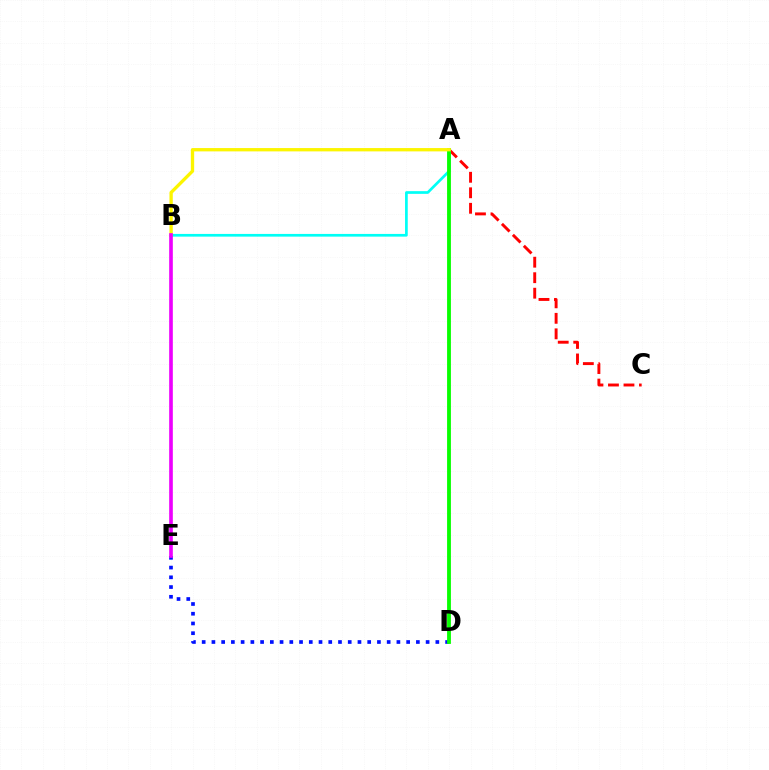{('A', 'C'): [{'color': '#ff0000', 'line_style': 'dashed', 'thickness': 2.11}], ('A', 'B'): [{'color': '#00fff6', 'line_style': 'solid', 'thickness': 1.95}, {'color': '#fcf500', 'line_style': 'solid', 'thickness': 2.39}], ('D', 'E'): [{'color': '#0010ff', 'line_style': 'dotted', 'thickness': 2.65}], ('A', 'D'): [{'color': '#08ff00', 'line_style': 'solid', 'thickness': 2.75}], ('B', 'E'): [{'color': '#ee00ff', 'line_style': 'solid', 'thickness': 2.63}]}